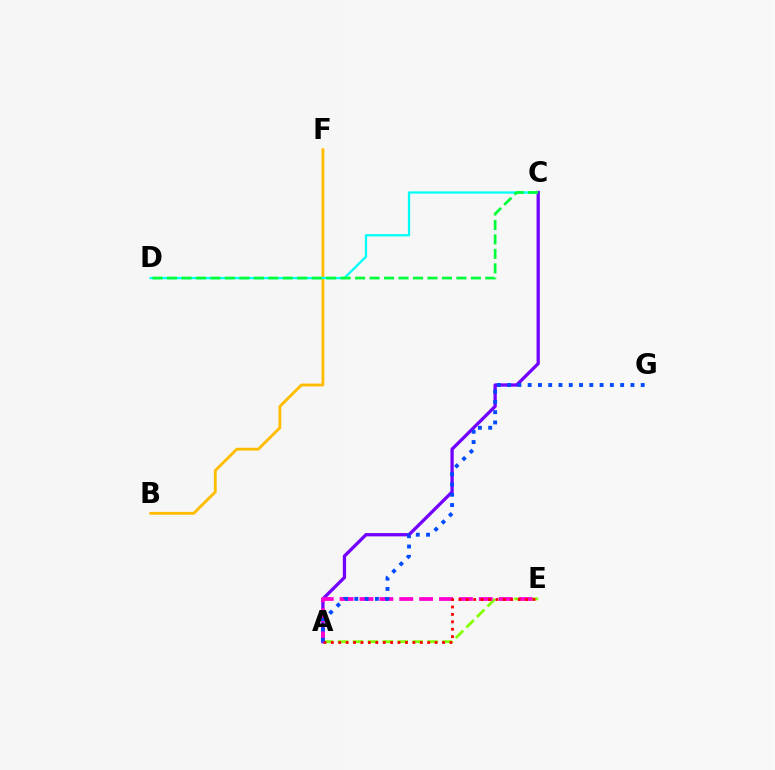{('B', 'F'): [{'color': '#ffbd00', 'line_style': 'solid', 'thickness': 2.05}], ('C', 'D'): [{'color': '#00fff6', 'line_style': 'solid', 'thickness': 1.64}, {'color': '#00ff39', 'line_style': 'dashed', 'thickness': 1.97}], ('A', 'E'): [{'color': '#84ff00', 'line_style': 'dashed', 'thickness': 2.03}, {'color': '#ff00cf', 'line_style': 'dashed', 'thickness': 2.7}, {'color': '#ff0000', 'line_style': 'dotted', 'thickness': 2.01}], ('A', 'C'): [{'color': '#7200ff', 'line_style': 'solid', 'thickness': 2.37}], ('A', 'G'): [{'color': '#004bff', 'line_style': 'dotted', 'thickness': 2.79}]}